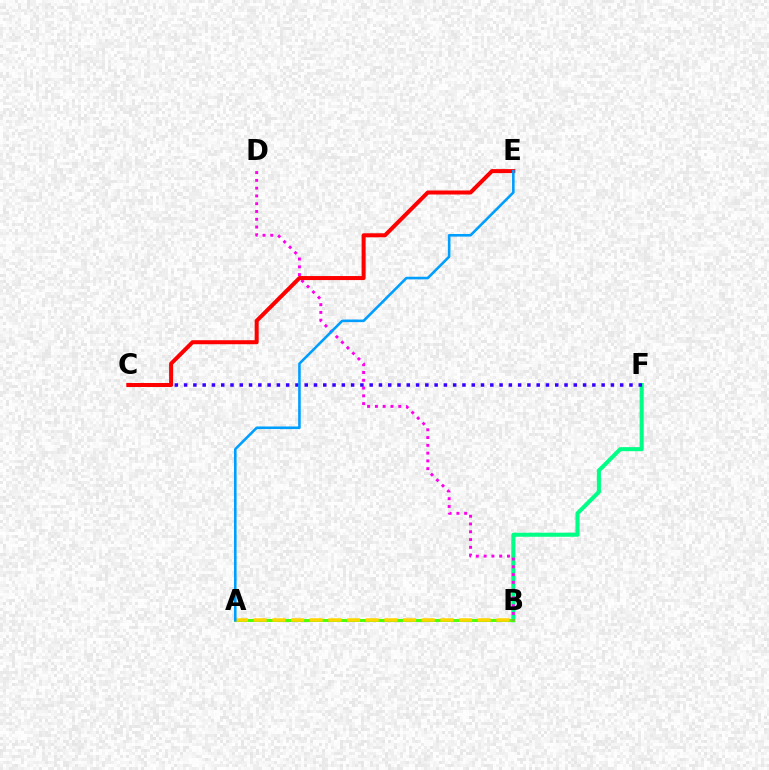{('B', 'F'): [{'color': '#00ff86', 'line_style': 'solid', 'thickness': 2.93}], ('A', 'B'): [{'color': '#4fff00', 'line_style': 'solid', 'thickness': 2.12}, {'color': '#ffd500', 'line_style': 'dashed', 'thickness': 2.54}], ('B', 'D'): [{'color': '#ff00ed', 'line_style': 'dotted', 'thickness': 2.11}], ('C', 'F'): [{'color': '#3700ff', 'line_style': 'dotted', 'thickness': 2.52}], ('C', 'E'): [{'color': '#ff0000', 'line_style': 'solid', 'thickness': 2.89}], ('A', 'E'): [{'color': '#009eff', 'line_style': 'solid', 'thickness': 1.87}]}